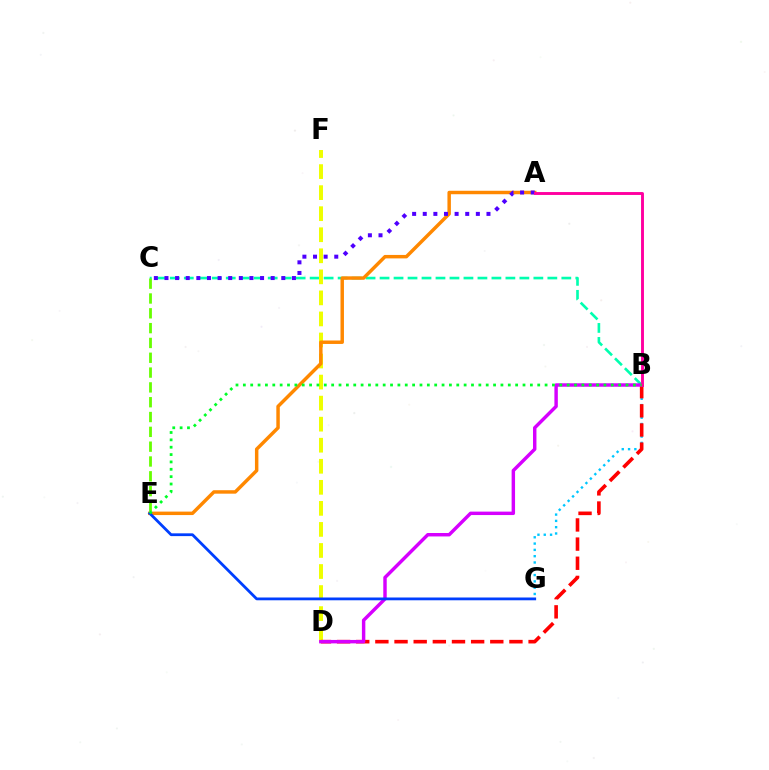{('B', 'G'): [{'color': '#00c7ff', 'line_style': 'dotted', 'thickness': 1.71}], ('B', 'C'): [{'color': '#00ffaf', 'line_style': 'dashed', 'thickness': 1.9}], ('D', 'F'): [{'color': '#eeff00', 'line_style': 'dashed', 'thickness': 2.86}], ('B', 'D'): [{'color': '#ff0000', 'line_style': 'dashed', 'thickness': 2.6}, {'color': '#d600ff', 'line_style': 'solid', 'thickness': 2.47}], ('A', 'E'): [{'color': '#ff8800', 'line_style': 'solid', 'thickness': 2.49}], ('C', 'E'): [{'color': '#66ff00', 'line_style': 'dashed', 'thickness': 2.01}], ('A', 'C'): [{'color': '#4f00ff', 'line_style': 'dotted', 'thickness': 2.89}], ('E', 'G'): [{'color': '#003fff', 'line_style': 'solid', 'thickness': 2.0}], ('A', 'B'): [{'color': '#ff00a0', 'line_style': 'solid', 'thickness': 2.09}], ('B', 'E'): [{'color': '#00ff27', 'line_style': 'dotted', 'thickness': 2.0}]}